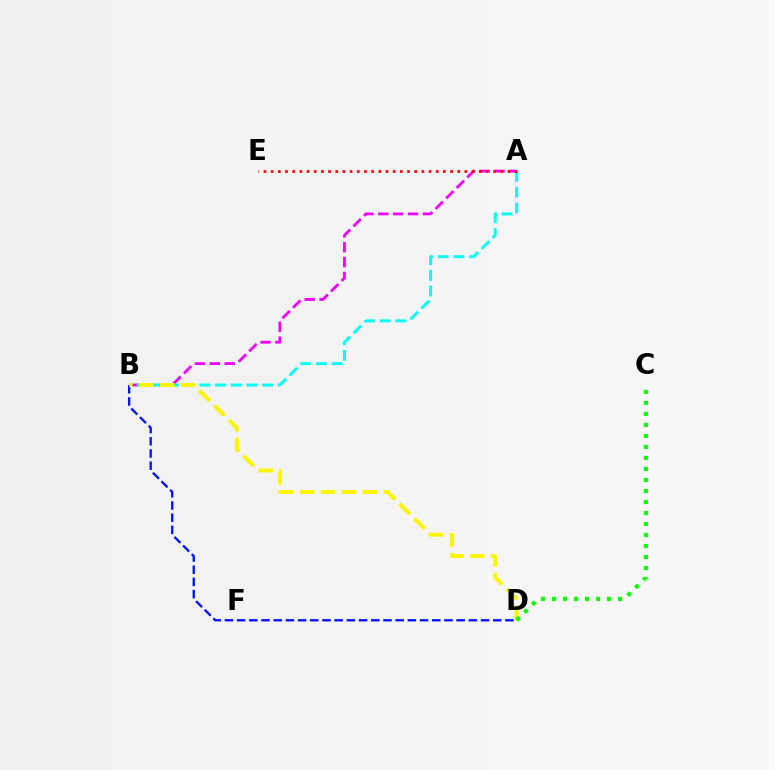{('A', 'B'): [{'color': '#ee00ff', 'line_style': 'dashed', 'thickness': 2.02}, {'color': '#00fff6', 'line_style': 'dashed', 'thickness': 2.13}], ('B', 'D'): [{'color': '#0010ff', 'line_style': 'dashed', 'thickness': 1.66}, {'color': '#fcf500', 'line_style': 'dashed', 'thickness': 2.84}], ('A', 'E'): [{'color': '#ff0000', 'line_style': 'dotted', 'thickness': 1.95}], ('C', 'D'): [{'color': '#08ff00', 'line_style': 'dotted', 'thickness': 2.99}]}